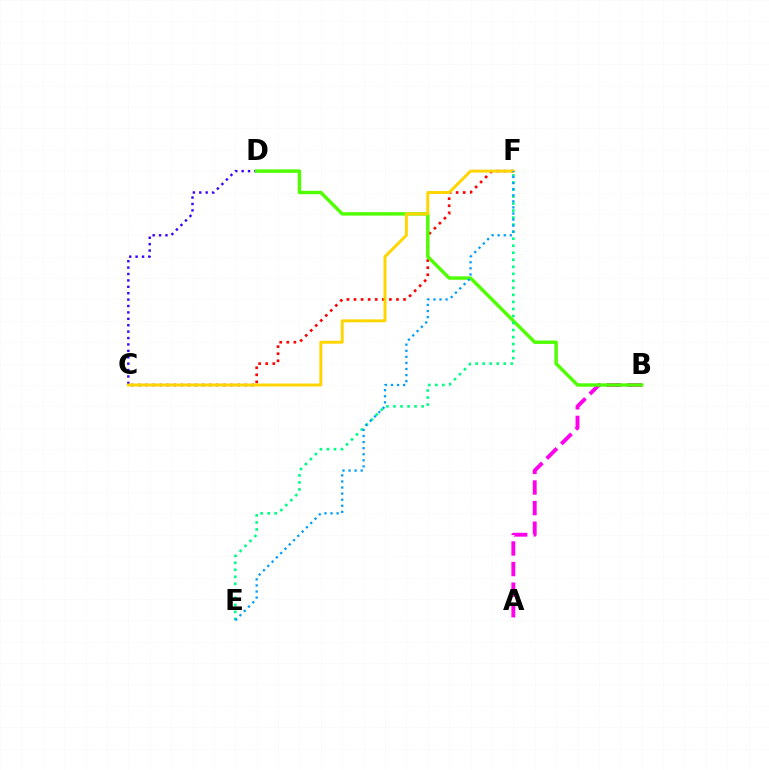{('A', 'B'): [{'color': '#ff00ed', 'line_style': 'dashed', 'thickness': 2.8}], ('C', 'F'): [{'color': '#ff0000', 'line_style': 'dotted', 'thickness': 1.92}, {'color': '#ffd500', 'line_style': 'solid', 'thickness': 2.12}], ('C', 'D'): [{'color': '#3700ff', 'line_style': 'dotted', 'thickness': 1.74}], ('B', 'D'): [{'color': '#4fff00', 'line_style': 'solid', 'thickness': 2.46}], ('E', 'F'): [{'color': '#00ff86', 'line_style': 'dotted', 'thickness': 1.91}, {'color': '#009eff', 'line_style': 'dotted', 'thickness': 1.65}]}